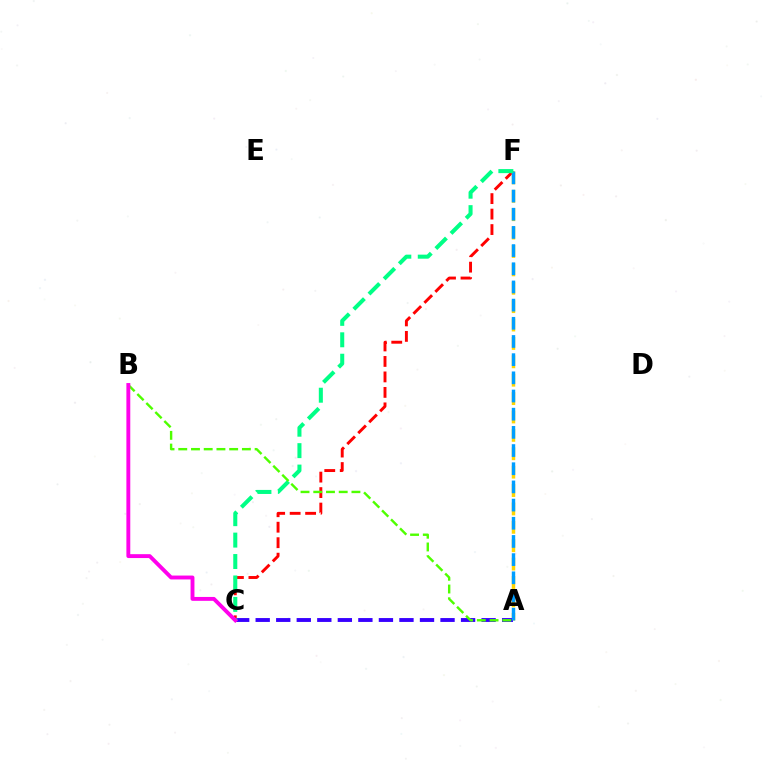{('C', 'F'): [{'color': '#ff0000', 'line_style': 'dashed', 'thickness': 2.1}, {'color': '#00ff86', 'line_style': 'dashed', 'thickness': 2.91}], ('A', 'F'): [{'color': '#ffd500', 'line_style': 'dashed', 'thickness': 2.5}, {'color': '#009eff', 'line_style': 'dashed', 'thickness': 2.47}], ('A', 'C'): [{'color': '#3700ff', 'line_style': 'dashed', 'thickness': 2.79}], ('A', 'B'): [{'color': '#4fff00', 'line_style': 'dashed', 'thickness': 1.73}], ('B', 'C'): [{'color': '#ff00ed', 'line_style': 'solid', 'thickness': 2.8}]}